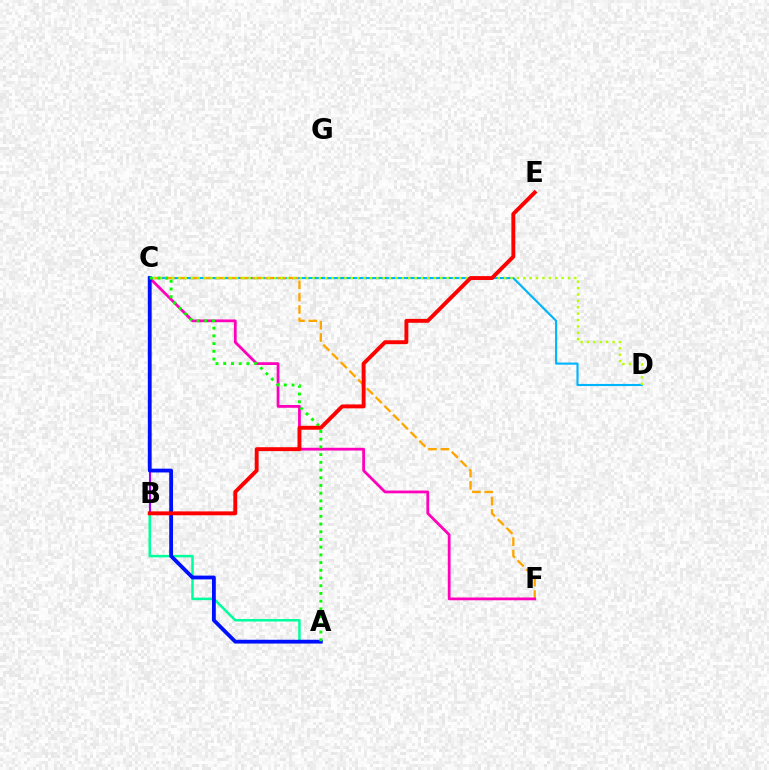{('B', 'C'): [{'color': '#9b00ff', 'line_style': 'solid', 'thickness': 1.54}], ('C', 'D'): [{'color': '#00b5ff', 'line_style': 'solid', 'thickness': 1.54}, {'color': '#b3ff00', 'line_style': 'dotted', 'thickness': 1.74}], ('C', 'F'): [{'color': '#ffa500', 'line_style': 'dashed', 'thickness': 1.68}, {'color': '#ff00bd', 'line_style': 'solid', 'thickness': 2.0}], ('A', 'B'): [{'color': '#00ff9d', 'line_style': 'solid', 'thickness': 1.8}], ('A', 'C'): [{'color': '#0010ff', 'line_style': 'solid', 'thickness': 2.74}, {'color': '#08ff00', 'line_style': 'dotted', 'thickness': 2.1}], ('B', 'E'): [{'color': '#ff0000', 'line_style': 'solid', 'thickness': 2.81}]}